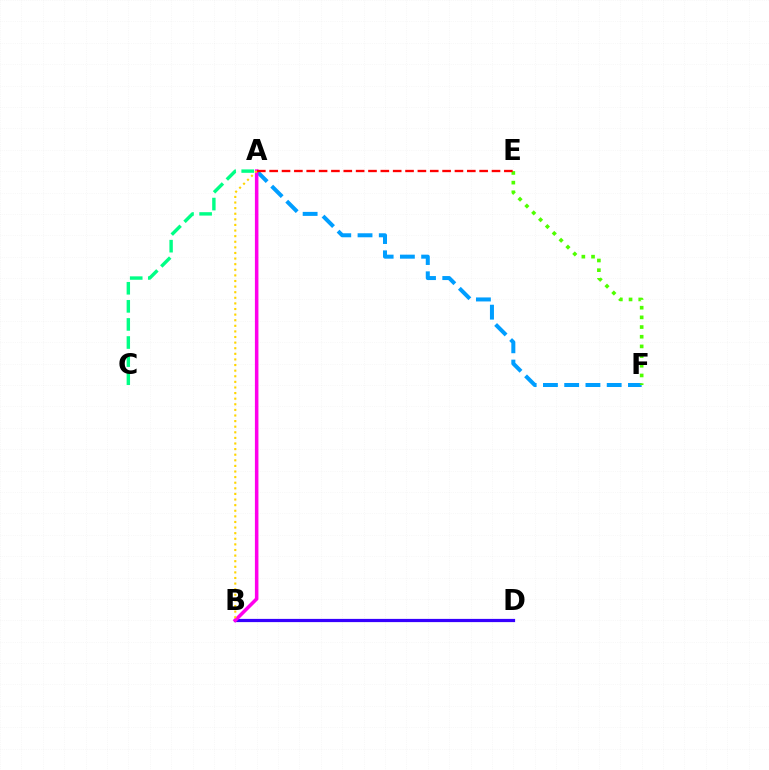{('B', 'D'): [{'color': '#3700ff', 'line_style': 'solid', 'thickness': 2.32}], ('A', 'F'): [{'color': '#009eff', 'line_style': 'dashed', 'thickness': 2.89}], ('A', 'B'): [{'color': '#ff00ed', 'line_style': 'solid', 'thickness': 2.55}, {'color': '#ffd500', 'line_style': 'dotted', 'thickness': 1.52}], ('E', 'F'): [{'color': '#4fff00', 'line_style': 'dotted', 'thickness': 2.63}], ('A', 'E'): [{'color': '#ff0000', 'line_style': 'dashed', 'thickness': 1.68}], ('A', 'C'): [{'color': '#00ff86', 'line_style': 'dashed', 'thickness': 2.46}]}